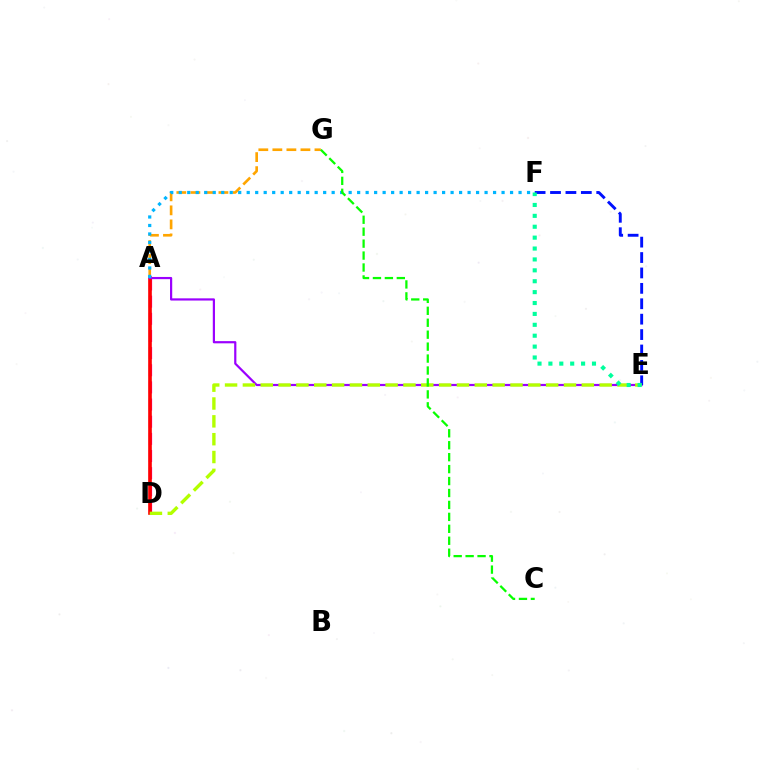{('A', 'D'): [{'color': '#ff00bd', 'line_style': 'dashed', 'thickness': 2.33}, {'color': '#ff0000', 'line_style': 'solid', 'thickness': 2.62}], ('A', 'E'): [{'color': '#9b00ff', 'line_style': 'solid', 'thickness': 1.58}], ('E', 'F'): [{'color': '#0010ff', 'line_style': 'dashed', 'thickness': 2.09}, {'color': '#00ff9d', 'line_style': 'dotted', 'thickness': 2.96}], ('A', 'G'): [{'color': '#ffa500', 'line_style': 'dashed', 'thickness': 1.91}], ('D', 'E'): [{'color': '#b3ff00', 'line_style': 'dashed', 'thickness': 2.42}], ('A', 'F'): [{'color': '#00b5ff', 'line_style': 'dotted', 'thickness': 2.31}], ('C', 'G'): [{'color': '#08ff00', 'line_style': 'dashed', 'thickness': 1.62}]}